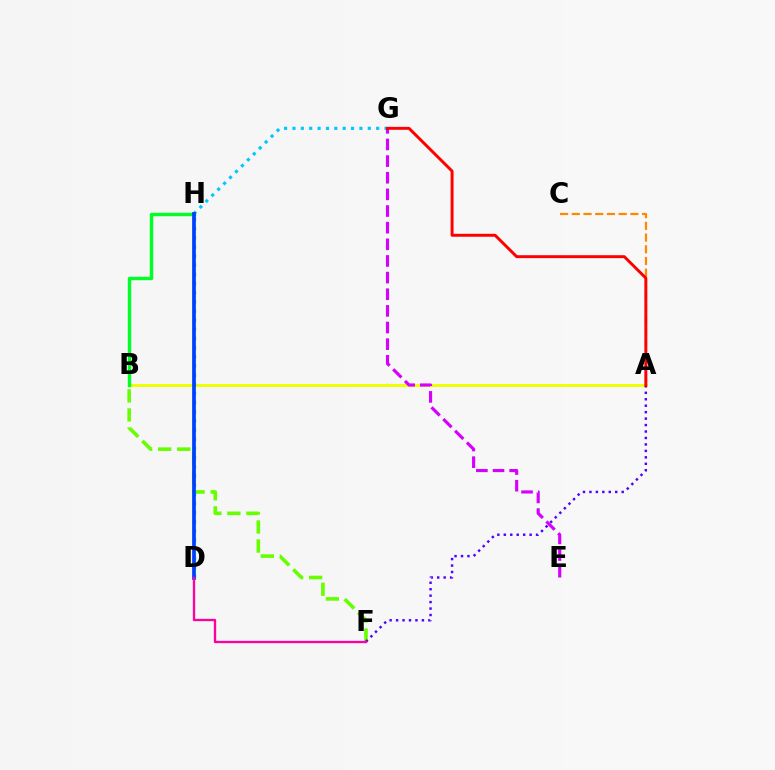{('B', 'F'): [{'color': '#66ff00', 'line_style': 'dashed', 'thickness': 2.59}], ('A', 'B'): [{'color': '#eeff00', 'line_style': 'solid', 'thickness': 2.1}], ('B', 'H'): [{'color': '#00ff27', 'line_style': 'solid', 'thickness': 2.46}], ('G', 'H'): [{'color': '#00c7ff', 'line_style': 'dotted', 'thickness': 2.27}], ('D', 'H'): [{'color': '#00ffaf', 'line_style': 'dotted', 'thickness': 2.49}, {'color': '#003fff', 'line_style': 'solid', 'thickness': 2.68}], ('E', 'G'): [{'color': '#d600ff', 'line_style': 'dashed', 'thickness': 2.26}], ('A', 'C'): [{'color': '#ff8800', 'line_style': 'dashed', 'thickness': 1.59}], ('A', 'F'): [{'color': '#4f00ff', 'line_style': 'dotted', 'thickness': 1.75}], ('D', 'F'): [{'color': '#ff00a0', 'line_style': 'solid', 'thickness': 1.67}], ('A', 'G'): [{'color': '#ff0000', 'line_style': 'solid', 'thickness': 2.12}]}